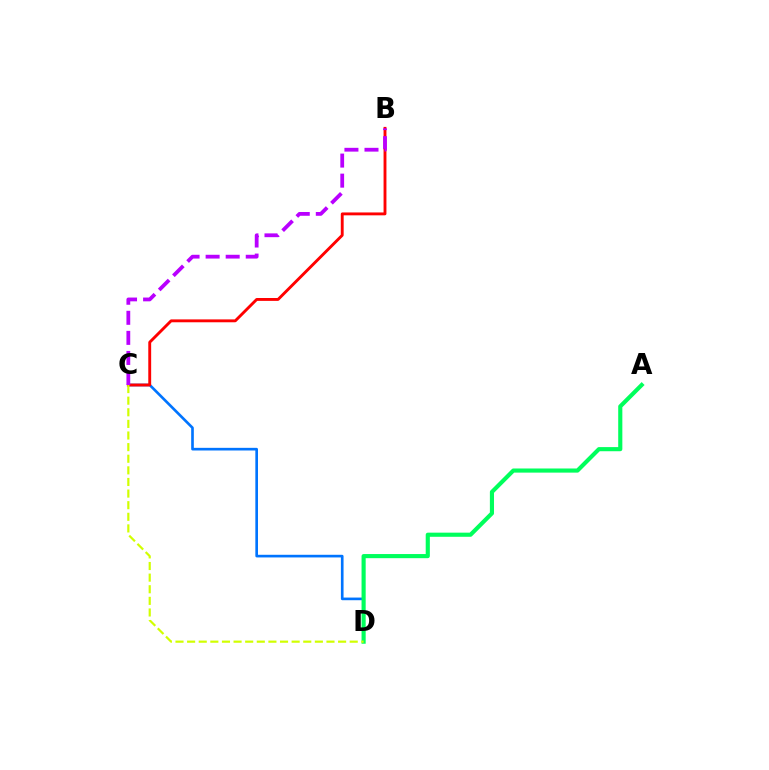{('C', 'D'): [{'color': '#0074ff', 'line_style': 'solid', 'thickness': 1.91}, {'color': '#d1ff00', 'line_style': 'dashed', 'thickness': 1.58}], ('A', 'D'): [{'color': '#00ff5c', 'line_style': 'solid', 'thickness': 2.97}], ('B', 'C'): [{'color': '#ff0000', 'line_style': 'solid', 'thickness': 2.07}, {'color': '#b900ff', 'line_style': 'dashed', 'thickness': 2.73}]}